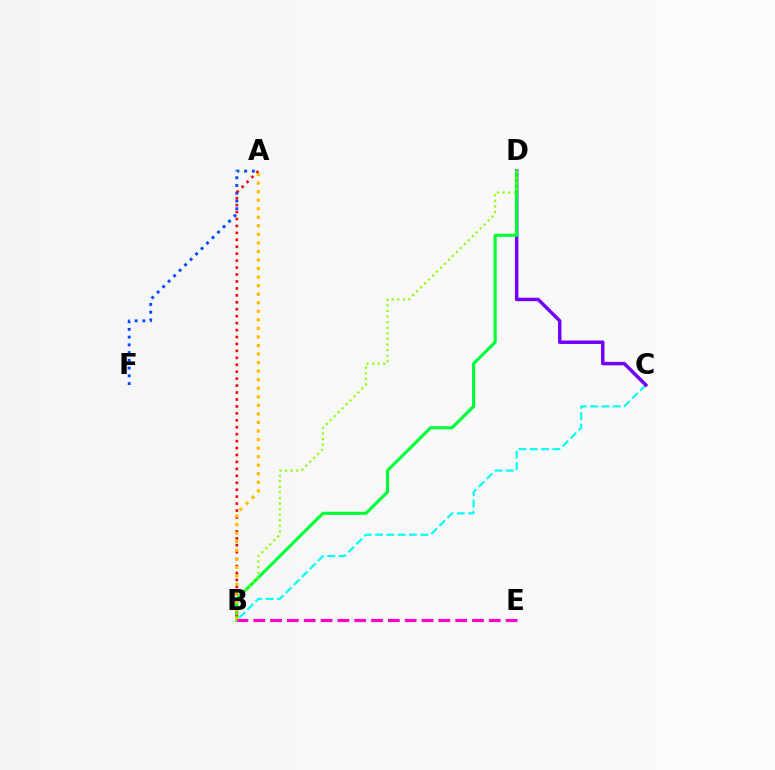{('B', 'C'): [{'color': '#00fff6', 'line_style': 'dashed', 'thickness': 1.54}], ('C', 'D'): [{'color': '#7200ff', 'line_style': 'solid', 'thickness': 2.5}], ('B', 'D'): [{'color': '#00ff39', 'line_style': 'solid', 'thickness': 2.27}, {'color': '#84ff00', 'line_style': 'dotted', 'thickness': 1.52}], ('A', 'F'): [{'color': '#004bff', 'line_style': 'dotted', 'thickness': 2.1}], ('A', 'B'): [{'color': '#ff0000', 'line_style': 'dotted', 'thickness': 1.89}, {'color': '#ffbd00', 'line_style': 'dotted', 'thickness': 2.32}], ('B', 'E'): [{'color': '#ff00cf', 'line_style': 'dashed', 'thickness': 2.29}]}